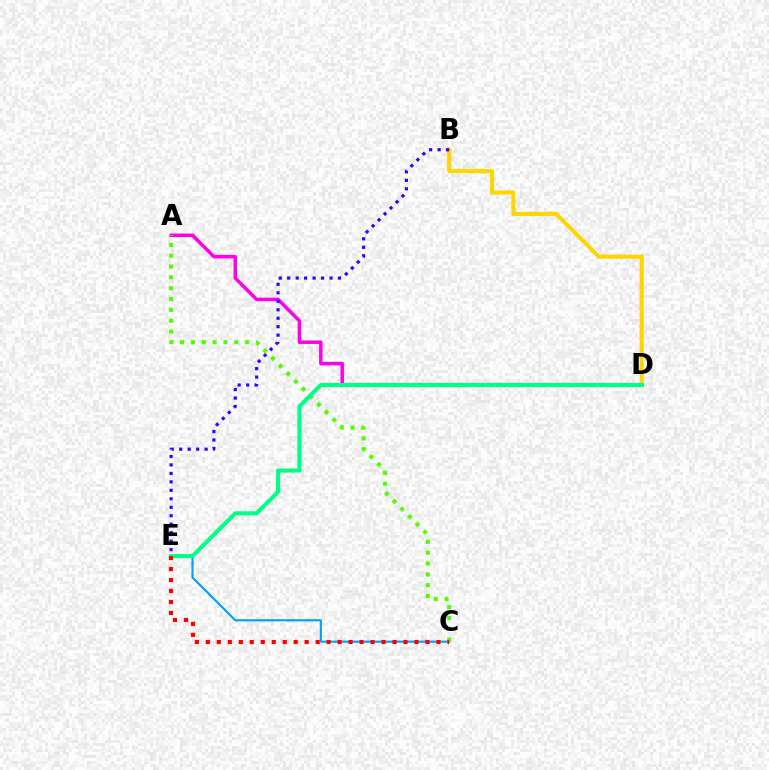{('B', 'D'): [{'color': '#ffd500', 'line_style': 'solid', 'thickness': 2.94}], ('A', 'D'): [{'color': '#ff00ed', 'line_style': 'solid', 'thickness': 2.51}], ('B', 'E'): [{'color': '#3700ff', 'line_style': 'dotted', 'thickness': 2.3}], ('C', 'E'): [{'color': '#009eff', 'line_style': 'solid', 'thickness': 1.52}, {'color': '#ff0000', 'line_style': 'dotted', 'thickness': 2.98}], ('A', 'C'): [{'color': '#4fff00', 'line_style': 'dotted', 'thickness': 2.94}], ('D', 'E'): [{'color': '#00ff86', 'line_style': 'solid', 'thickness': 2.92}]}